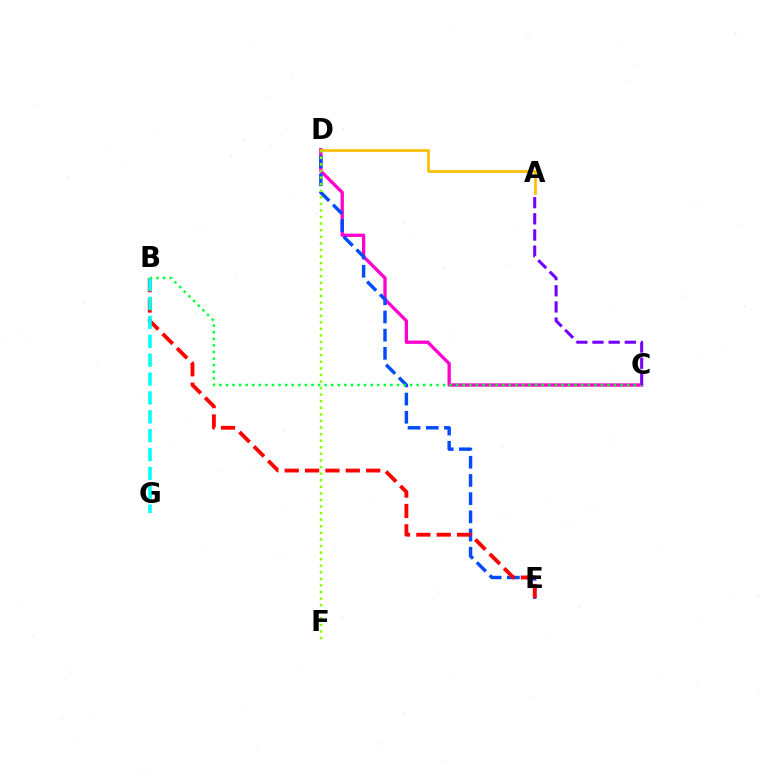{('C', 'D'): [{'color': '#ff00cf', 'line_style': 'solid', 'thickness': 2.39}], ('D', 'E'): [{'color': '#004bff', 'line_style': 'dashed', 'thickness': 2.47}], ('B', 'E'): [{'color': '#ff0000', 'line_style': 'dashed', 'thickness': 2.77}], ('B', 'G'): [{'color': '#00fff6', 'line_style': 'dashed', 'thickness': 2.57}], ('B', 'C'): [{'color': '#00ff39', 'line_style': 'dotted', 'thickness': 1.79}], ('A', 'D'): [{'color': '#ffbd00', 'line_style': 'solid', 'thickness': 1.92}], ('D', 'F'): [{'color': '#84ff00', 'line_style': 'dotted', 'thickness': 1.79}], ('A', 'C'): [{'color': '#7200ff', 'line_style': 'dashed', 'thickness': 2.2}]}